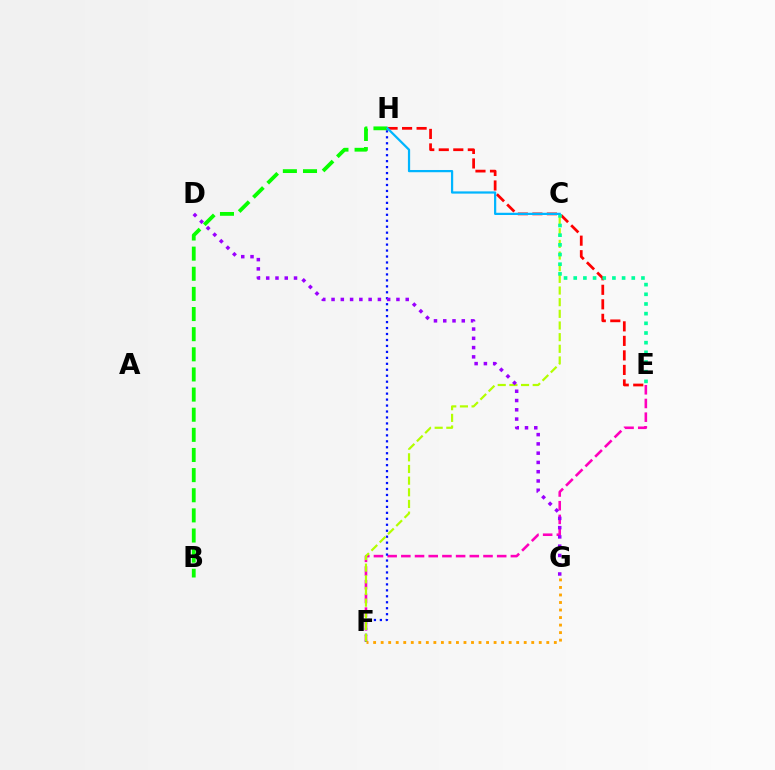{('E', 'F'): [{'color': '#ff00bd', 'line_style': 'dashed', 'thickness': 1.86}], ('F', 'H'): [{'color': '#0010ff', 'line_style': 'dotted', 'thickness': 1.62}], ('C', 'F'): [{'color': '#b3ff00', 'line_style': 'dashed', 'thickness': 1.58}], ('F', 'G'): [{'color': '#ffa500', 'line_style': 'dotted', 'thickness': 2.05}], ('D', 'G'): [{'color': '#9b00ff', 'line_style': 'dotted', 'thickness': 2.52}], ('E', 'H'): [{'color': '#ff0000', 'line_style': 'dashed', 'thickness': 1.97}], ('C', 'E'): [{'color': '#00ff9d', 'line_style': 'dotted', 'thickness': 2.63}], ('B', 'H'): [{'color': '#08ff00', 'line_style': 'dashed', 'thickness': 2.74}], ('C', 'H'): [{'color': '#00b5ff', 'line_style': 'solid', 'thickness': 1.61}]}